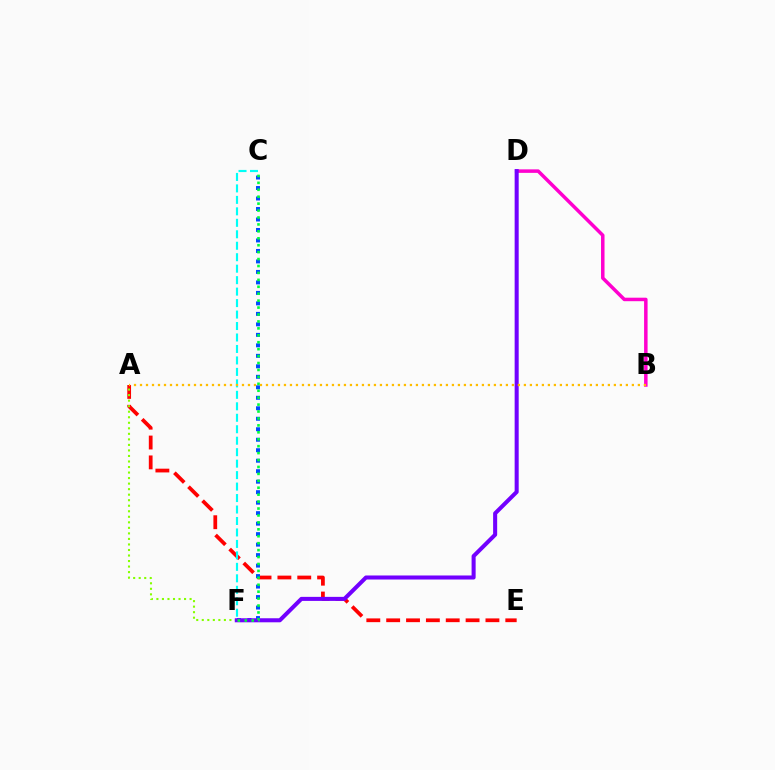{('A', 'E'): [{'color': '#ff0000', 'line_style': 'dashed', 'thickness': 2.7}], ('C', 'F'): [{'color': '#004bff', 'line_style': 'dotted', 'thickness': 2.85}, {'color': '#00fff6', 'line_style': 'dashed', 'thickness': 1.56}, {'color': '#00ff39', 'line_style': 'dotted', 'thickness': 1.88}], ('A', 'F'): [{'color': '#84ff00', 'line_style': 'dotted', 'thickness': 1.5}], ('B', 'D'): [{'color': '#ff00cf', 'line_style': 'solid', 'thickness': 2.52}], ('D', 'F'): [{'color': '#7200ff', 'line_style': 'solid', 'thickness': 2.91}], ('A', 'B'): [{'color': '#ffbd00', 'line_style': 'dotted', 'thickness': 1.63}]}